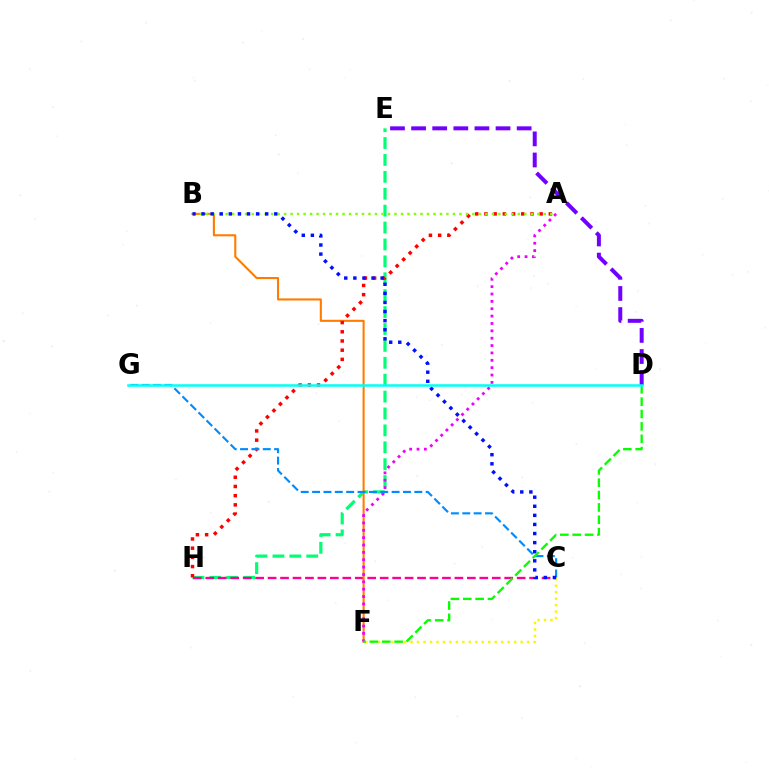{('E', 'H'): [{'color': '#00ff74', 'line_style': 'dashed', 'thickness': 2.3}], ('D', 'E'): [{'color': '#7200ff', 'line_style': 'dashed', 'thickness': 2.87}], ('C', 'H'): [{'color': '#ff0094', 'line_style': 'dashed', 'thickness': 1.69}], ('B', 'F'): [{'color': '#ff7c00', 'line_style': 'solid', 'thickness': 1.51}], ('A', 'H'): [{'color': '#ff0000', 'line_style': 'dotted', 'thickness': 2.5}], ('A', 'B'): [{'color': '#84ff00', 'line_style': 'dotted', 'thickness': 1.76}], ('A', 'F'): [{'color': '#ee00ff', 'line_style': 'dotted', 'thickness': 2.0}], ('C', 'G'): [{'color': '#008cff', 'line_style': 'dashed', 'thickness': 1.54}], ('C', 'F'): [{'color': '#fcf500', 'line_style': 'dotted', 'thickness': 1.76}], ('B', 'C'): [{'color': '#0010ff', 'line_style': 'dotted', 'thickness': 2.47}], ('D', 'F'): [{'color': '#08ff00', 'line_style': 'dashed', 'thickness': 1.68}], ('D', 'G'): [{'color': '#00fff6', 'line_style': 'solid', 'thickness': 1.81}]}